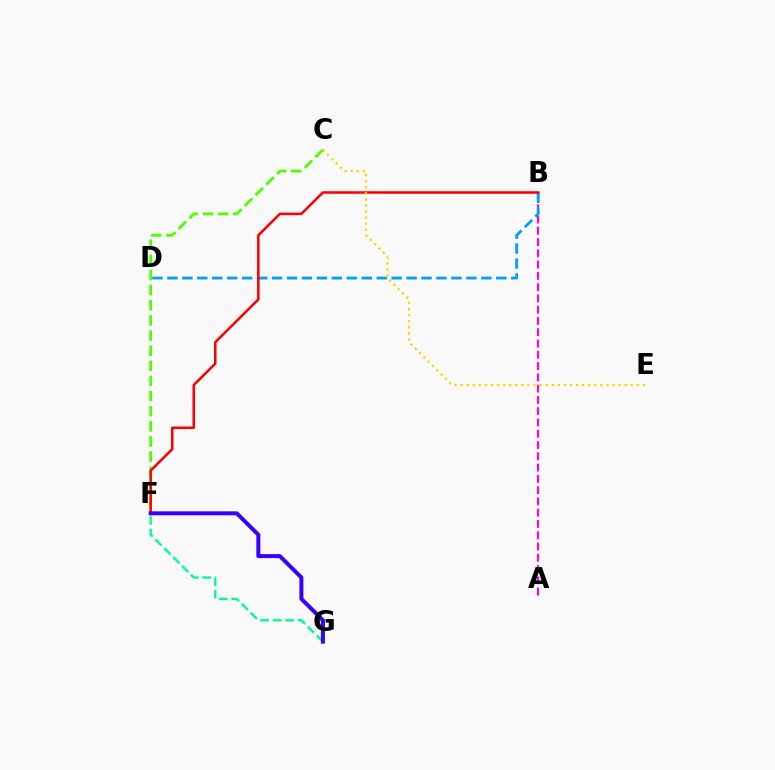{('A', 'B'): [{'color': '#ff00ed', 'line_style': 'dashed', 'thickness': 1.53}], ('B', 'D'): [{'color': '#009eff', 'line_style': 'dashed', 'thickness': 2.03}], ('F', 'G'): [{'color': '#00ff86', 'line_style': 'dashed', 'thickness': 1.71}, {'color': '#3700ff', 'line_style': 'solid', 'thickness': 2.87}], ('C', 'F'): [{'color': '#4fff00', 'line_style': 'dashed', 'thickness': 2.05}], ('B', 'F'): [{'color': '#ff0000', 'line_style': 'solid', 'thickness': 1.82}], ('C', 'E'): [{'color': '#ffd500', 'line_style': 'dotted', 'thickness': 1.65}]}